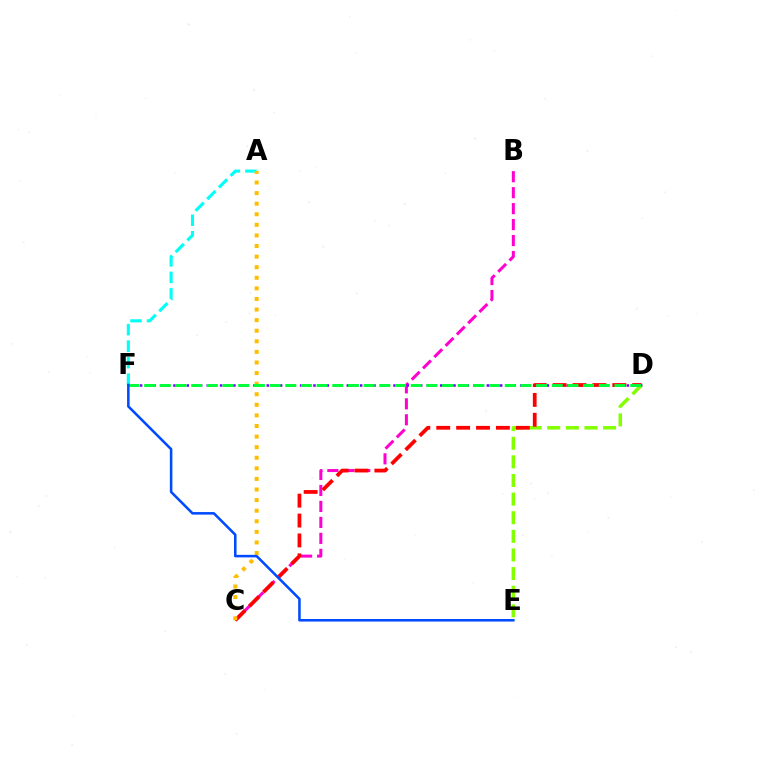{('A', 'F'): [{'color': '#00fff6', 'line_style': 'dashed', 'thickness': 2.24}], ('B', 'C'): [{'color': '#ff00cf', 'line_style': 'dashed', 'thickness': 2.17}], ('D', 'F'): [{'color': '#7200ff', 'line_style': 'dotted', 'thickness': 1.81}, {'color': '#00ff39', 'line_style': 'dashed', 'thickness': 2.13}], ('D', 'E'): [{'color': '#84ff00', 'line_style': 'dashed', 'thickness': 2.53}], ('C', 'D'): [{'color': '#ff0000', 'line_style': 'dashed', 'thickness': 2.7}], ('A', 'C'): [{'color': '#ffbd00', 'line_style': 'dotted', 'thickness': 2.88}], ('E', 'F'): [{'color': '#004bff', 'line_style': 'solid', 'thickness': 1.83}]}